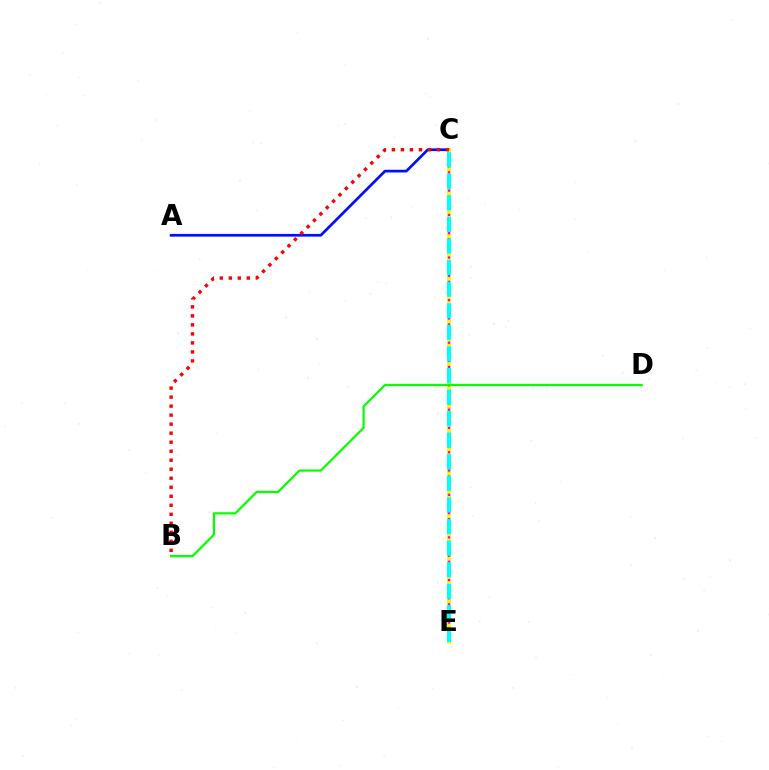{('A', 'C'): [{'color': '#0010ff', 'line_style': 'solid', 'thickness': 1.96}], ('C', 'E'): [{'color': '#fcf500', 'line_style': 'solid', 'thickness': 2.72}, {'color': '#ee00ff', 'line_style': 'dotted', 'thickness': 1.65}, {'color': '#00fff6', 'line_style': 'dashed', 'thickness': 2.93}], ('B', 'D'): [{'color': '#08ff00', 'line_style': 'solid', 'thickness': 1.62}], ('B', 'C'): [{'color': '#ff0000', 'line_style': 'dotted', 'thickness': 2.45}]}